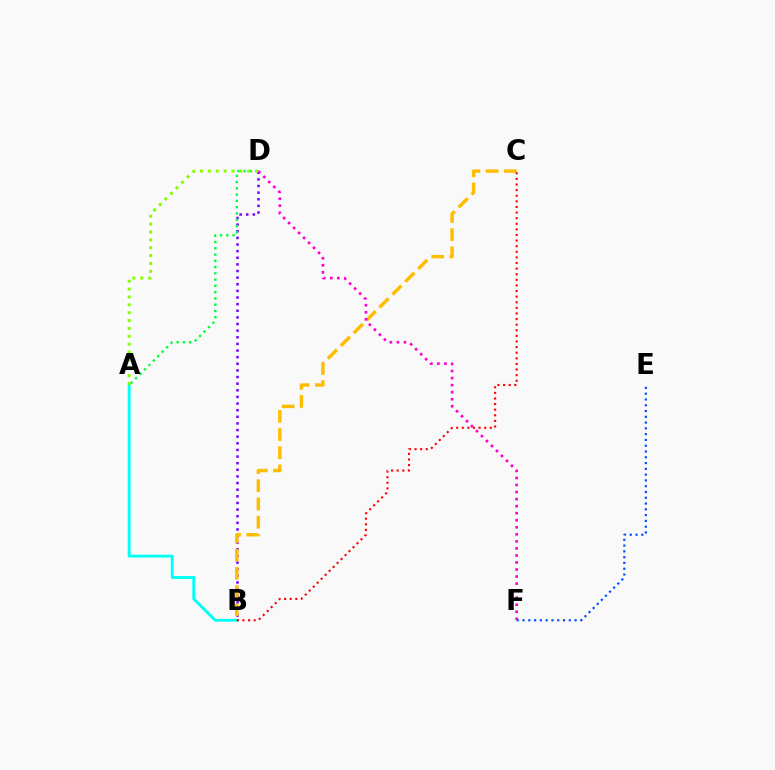{('B', 'D'): [{'color': '#7200ff', 'line_style': 'dotted', 'thickness': 1.8}], ('A', 'B'): [{'color': '#00fff6', 'line_style': 'solid', 'thickness': 2.07}], ('E', 'F'): [{'color': '#004bff', 'line_style': 'dotted', 'thickness': 1.57}], ('A', 'D'): [{'color': '#00ff39', 'line_style': 'dotted', 'thickness': 1.7}, {'color': '#84ff00', 'line_style': 'dotted', 'thickness': 2.14}], ('B', 'C'): [{'color': '#ffbd00', 'line_style': 'dashed', 'thickness': 2.47}, {'color': '#ff0000', 'line_style': 'dotted', 'thickness': 1.52}], ('D', 'F'): [{'color': '#ff00cf', 'line_style': 'dotted', 'thickness': 1.91}]}